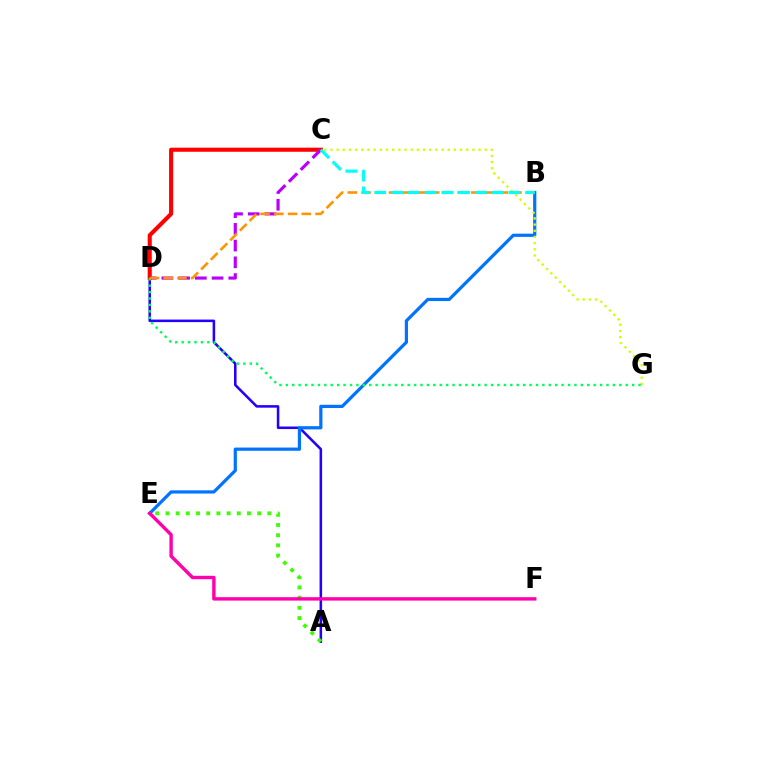{('A', 'D'): [{'color': '#2500ff', 'line_style': 'solid', 'thickness': 1.83}], ('B', 'E'): [{'color': '#0074ff', 'line_style': 'solid', 'thickness': 2.31}], ('C', 'D'): [{'color': '#ff0000', 'line_style': 'solid', 'thickness': 2.95}, {'color': '#b900ff', 'line_style': 'dashed', 'thickness': 2.27}], ('C', 'G'): [{'color': '#d1ff00', 'line_style': 'dotted', 'thickness': 1.68}], ('D', 'G'): [{'color': '#00ff5c', 'line_style': 'dotted', 'thickness': 1.74}], ('B', 'D'): [{'color': '#ff9400', 'line_style': 'dashed', 'thickness': 1.86}], ('B', 'C'): [{'color': '#00fff6', 'line_style': 'dashed', 'thickness': 2.28}], ('A', 'E'): [{'color': '#3dff00', 'line_style': 'dotted', 'thickness': 2.77}], ('E', 'F'): [{'color': '#ff00ac', 'line_style': 'solid', 'thickness': 2.45}]}